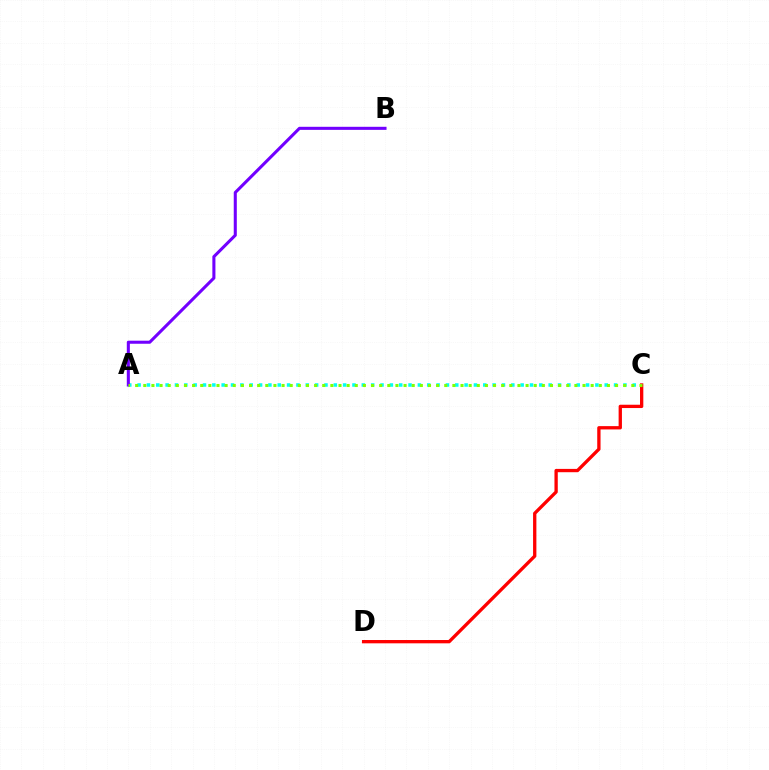{('A', 'C'): [{'color': '#00fff6', 'line_style': 'dotted', 'thickness': 2.54}, {'color': '#84ff00', 'line_style': 'dotted', 'thickness': 2.21}], ('C', 'D'): [{'color': '#ff0000', 'line_style': 'solid', 'thickness': 2.38}], ('A', 'B'): [{'color': '#7200ff', 'line_style': 'solid', 'thickness': 2.21}]}